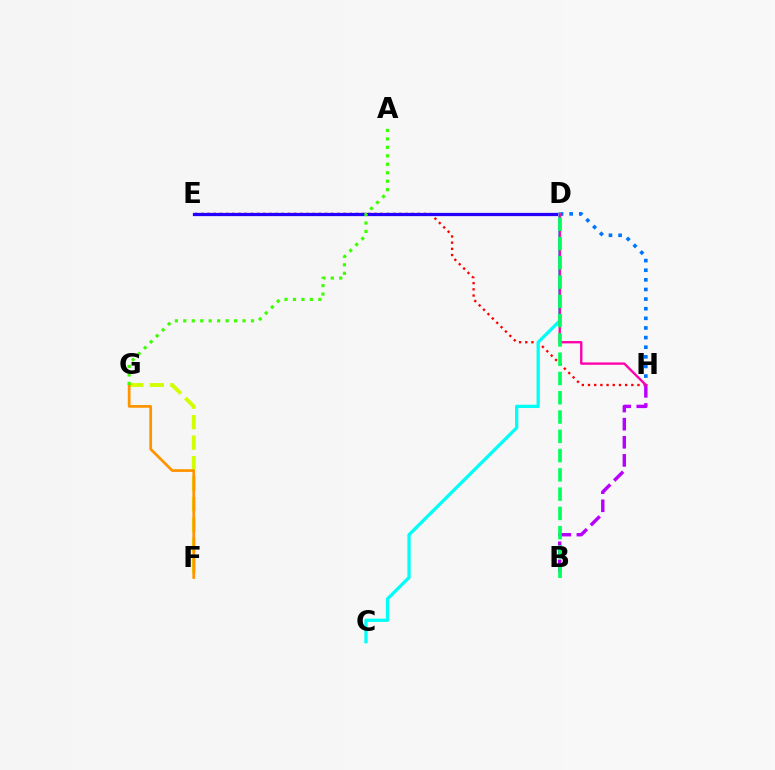{('F', 'G'): [{'color': '#d1ff00', 'line_style': 'dashed', 'thickness': 2.79}, {'color': '#ff9400', 'line_style': 'solid', 'thickness': 1.97}], ('E', 'H'): [{'color': '#ff0000', 'line_style': 'dotted', 'thickness': 1.68}], ('D', 'H'): [{'color': '#0074ff', 'line_style': 'dotted', 'thickness': 2.61}, {'color': '#ff00ac', 'line_style': 'solid', 'thickness': 1.7}], ('D', 'E'): [{'color': '#2500ff', 'line_style': 'solid', 'thickness': 2.34}], ('C', 'D'): [{'color': '#00fff6', 'line_style': 'solid', 'thickness': 2.36}], ('B', 'H'): [{'color': '#b900ff', 'line_style': 'dashed', 'thickness': 2.46}], ('A', 'G'): [{'color': '#3dff00', 'line_style': 'dotted', 'thickness': 2.3}], ('B', 'D'): [{'color': '#00ff5c', 'line_style': 'dashed', 'thickness': 2.62}]}